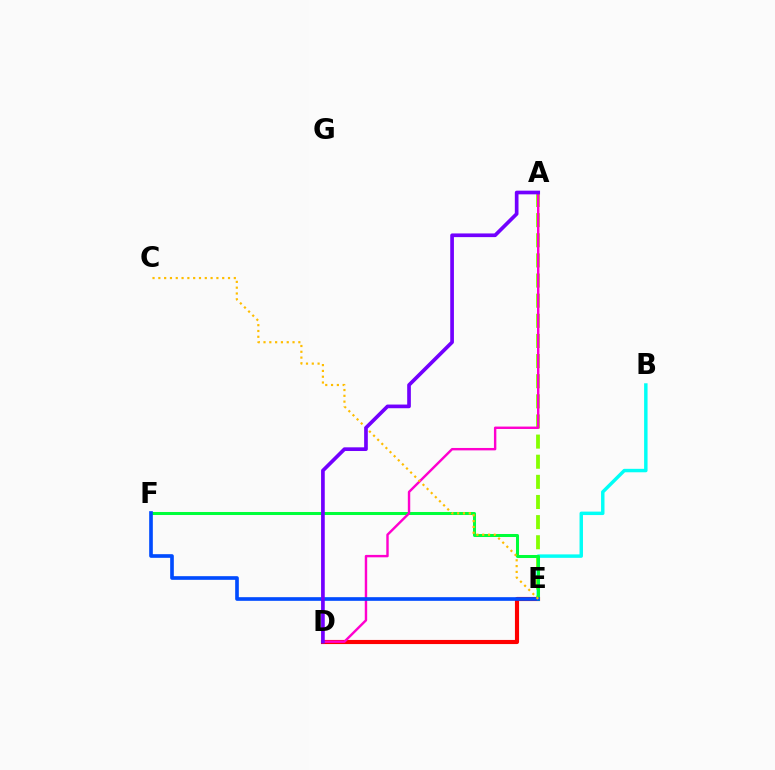{('B', 'E'): [{'color': '#00fff6', 'line_style': 'solid', 'thickness': 2.48}], ('D', 'E'): [{'color': '#ff0000', 'line_style': 'solid', 'thickness': 2.97}], ('A', 'E'): [{'color': '#84ff00', 'line_style': 'dashed', 'thickness': 2.73}], ('E', 'F'): [{'color': '#00ff39', 'line_style': 'solid', 'thickness': 2.18}, {'color': '#004bff', 'line_style': 'solid', 'thickness': 2.63}], ('A', 'D'): [{'color': '#ff00cf', 'line_style': 'solid', 'thickness': 1.74}, {'color': '#7200ff', 'line_style': 'solid', 'thickness': 2.65}], ('C', 'E'): [{'color': '#ffbd00', 'line_style': 'dotted', 'thickness': 1.58}]}